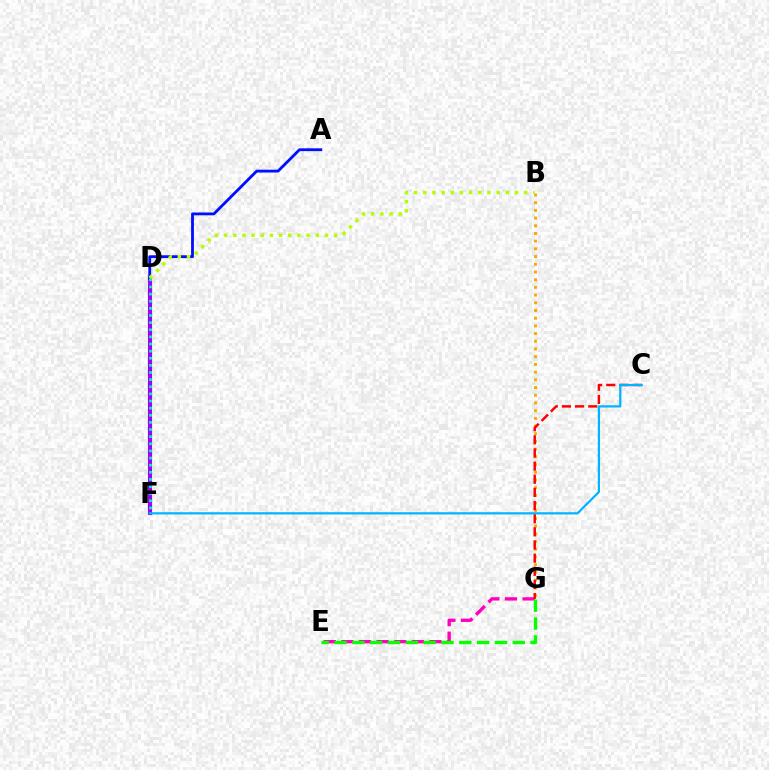{('B', 'G'): [{'color': '#ffa500', 'line_style': 'dotted', 'thickness': 2.09}], ('D', 'F'): [{'color': '#9b00ff', 'line_style': 'solid', 'thickness': 2.98}, {'color': '#00ff9d', 'line_style': 'dotted', 'thickness': 1.94}], ('A', 'D'): [{'color': '#0010ff', 'line_style': 'solid', 'thickness': 2.03}], ('E', 'G'): [{'color': '#ff00bd', 'line_style': 'dashed', 'thickness': 2.39}, {'color': '#08ff00', 'line_style': 'dashed', 'thickness': 2.42}], ('C', 'G'): [{'color': '#ff0000', 'line_style': 'dashed', 'thickness': 1.79}], ('B', 'D'): [{'color': '#b3ff00', 'line_style': 'dotted', 'thickness': 2.49}], ('C', 'F'): [{'color': '#00b5ff', 'line_style': 'solid', 'thickness': 1.6}]}